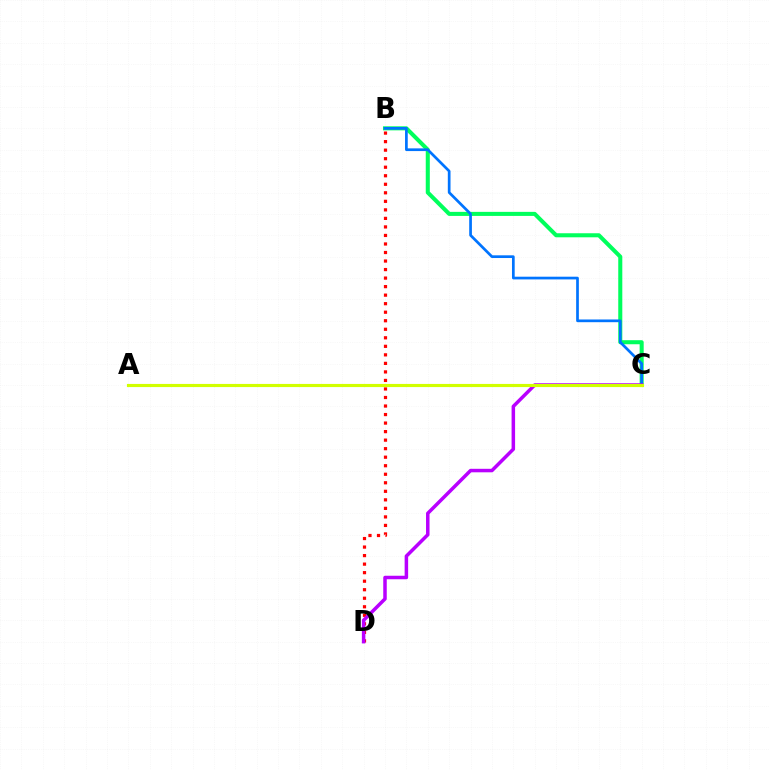{('B', 'C'): [{'color': '#00ff5c', 'line_style': 'solid', 'thickness': 2.92}, {'color': '#0074ff', 'line_style': 'solid', 'thickness': 1.95}], ('B', 'D'): [{'color': '#ff0000', 'line_style': 'dotted', 'thickness': 2.32}], ('C', 'D'): [{'color': '#b900ff', 'line_style': 'solid', 'thickness': 2.52}], ('A', 'C'): [{'color': '#d1ff00', 'line_style': 'solid', 'thickness': 2.26}]}